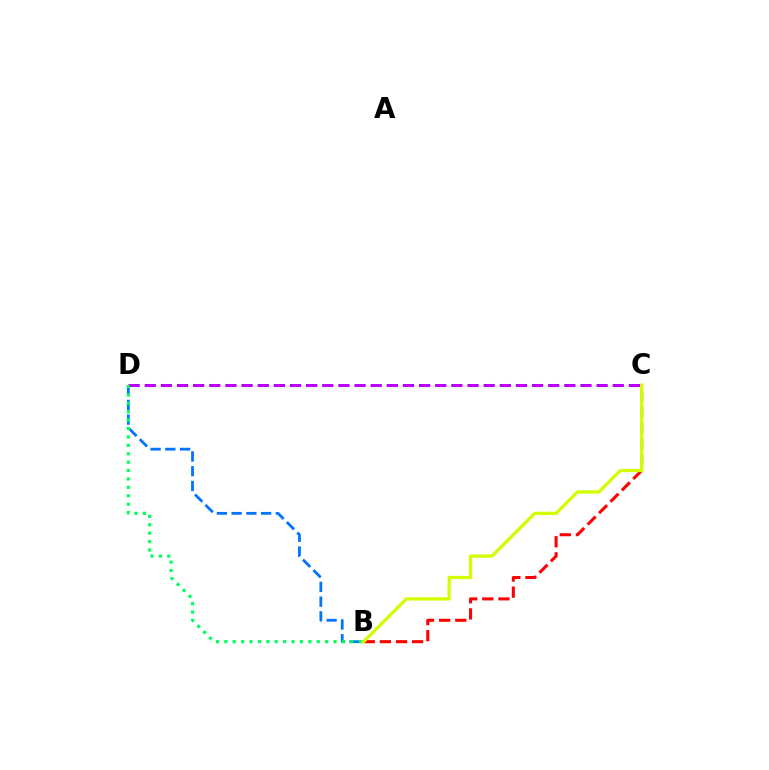{('B', 'C'): [{'color': '#ff0000', 'line_style': 'dashed', 'thickness': 2.19}, {'color': '#d1ff00', 'line_style': 'solid', 'thickness': 2.34}], ('B', 'D'): [{'color': '#0074ff', 'line_style': 'dashed', 'thickness': 2.0}, {'color': '#00ff5c', 'line_style': 'dotted', 'thickness': 2.28}], ('C', 'D'): [{'color': '#b900ff', 'line_style': 'dashed', 'thickness': 2.19}]}